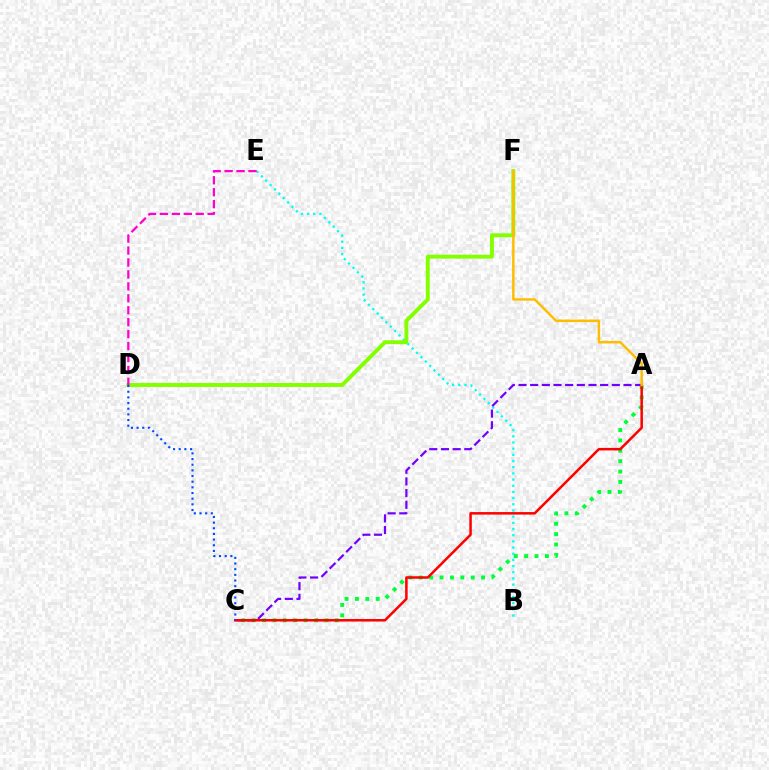{('B', 'E'): [{'color': '#00fff6', 'line_style': 'dotted', 'thickness': 1.68}], ('A', 'C'): [{'color': '#00ff39', 'line_style': 'dotted', 'thickness': 2.82}, {'color': '#7200ff', 'line_style': 'dashed', 'thickness': 1.58}, {'color': '#ff0000', 'line_style': 'solid', 'thickness': 1.81}], ('D', 'F'): [{'color': '#84ff00', 'line_style': 'solid', 'thickness': 2.81}], ('A', 'F'): [{'color': '#ffbd00', 'line_style': 'solid', 'thickness': 1.78}], ('D', 'E'): [{'color': '#ff00cf', 'line_style': 'dashed', 'thickness': 1.62}], ('C', 'D'): [{'color': '#004bff', 'line_style': 'dotted', 'thickness': 1.54}]}